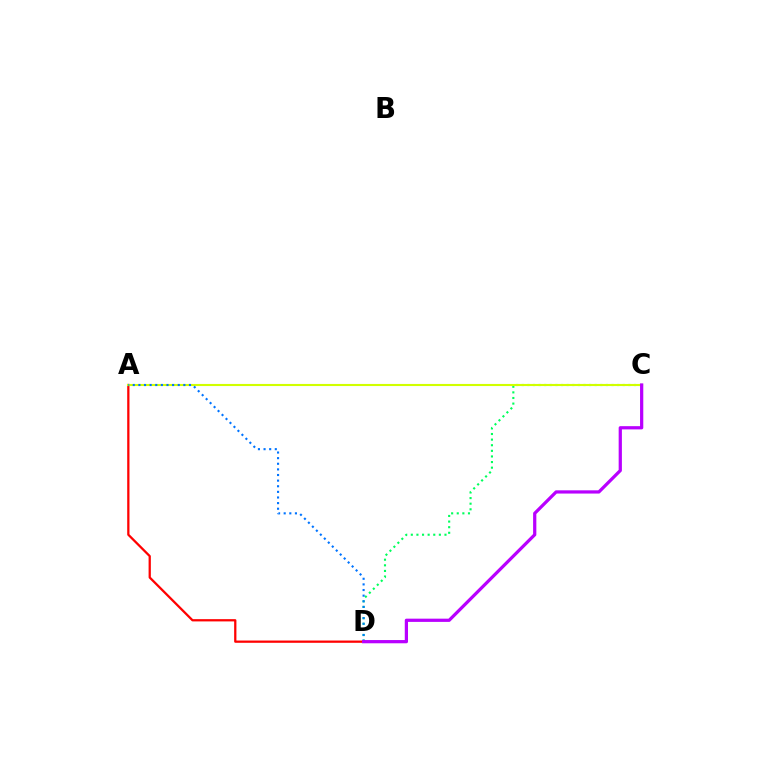{('A', 'D'): [{'color': '#ff0000', 'line_style': 'solid', 'thickness': 1.63}, {'color': '#0074ff', 'line_style': 'dotted', 'thickness': 1.53}], ('C', 'D'): [{'color': '#00ff5c', 'line_style': 'dotted', 'thickness': 1.52}, {'color': '#b900ff', 'line_style': 'solid', 'thickness': 2.33}], ('A', 'C'): [{'color': '#d1ff00', 'line_style': 'solid', 'thickness': 1.52}]}